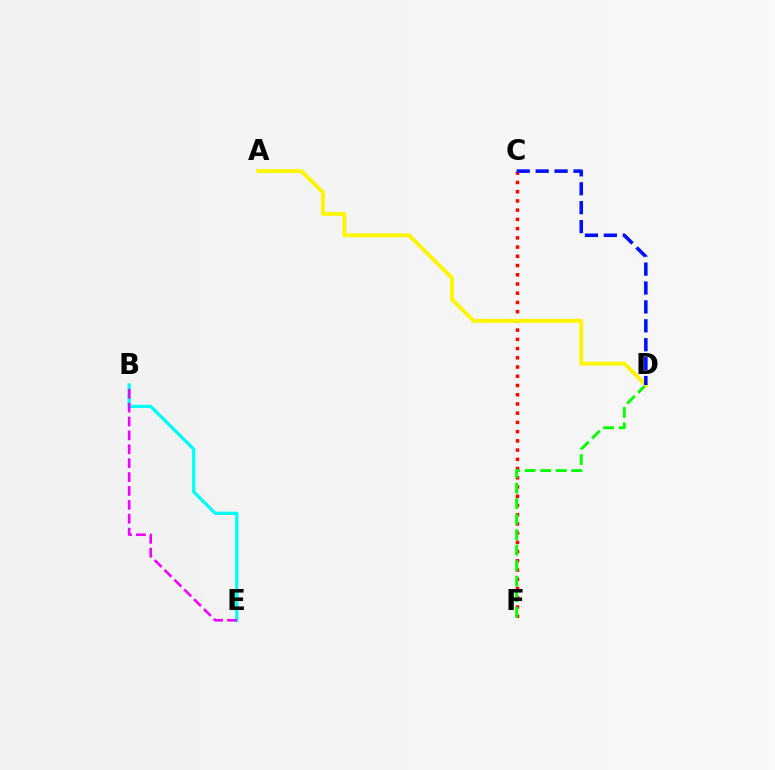{('B', 'E'): [{'color': '#00fff6', 'line_style': 'solid', 'thickness': 2.35}, {'color': '#ee00ff', 'line_style': 'dashed', 'thickness': 1.89}], ('C', 'F'): [{'color': '#ff0000', 'line_style': 'dotted', 'thickness': 2.51}], ('D', 'F'): [{'color': '#08ff00', 'line_style': 'dashed', 'thickness': 2.11}], ('A', 'D'): [{'color': '#fcf500', 'line_style': 'solid', 'thickness': 2.77}], ('C', 'D'): [{'color': '#0010ff', 'line_style': 'dashed', 'thickness': 2.57}]}